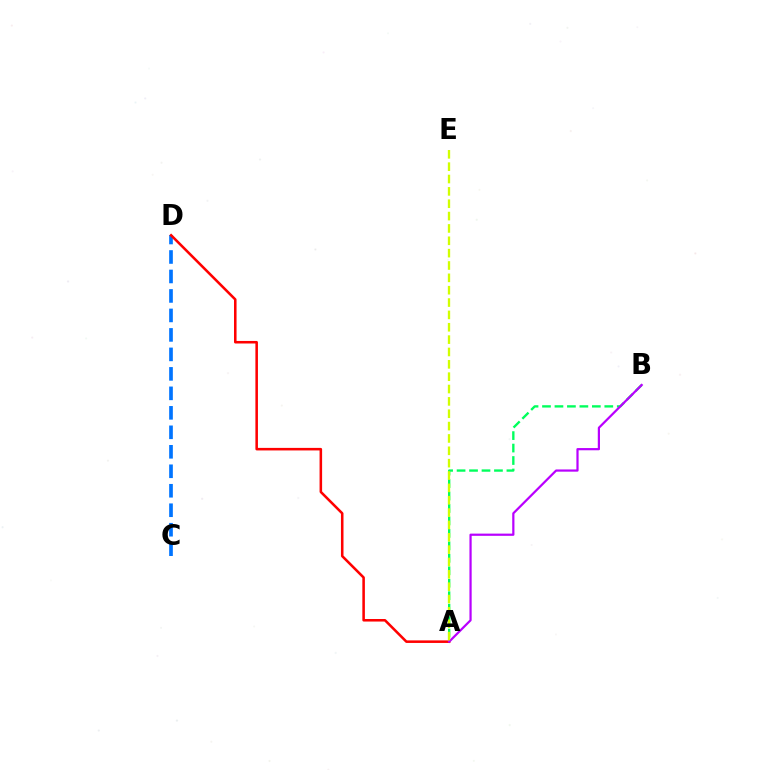{('A', 'B'): [{'color': '#00ff5c', 'line_style': 'dashed', 'thickness': 1.69}, {'color': '#b900ff', 'line_style': 'solid', 'thickness': 1.6}], ('C', 'D'): [{'color': '#0074ff', 'line_style': 'dashed', 'thickness': 2.65}], ('A', 'D'): [{'color': '#ff0000', 'line_style': 'solid', 'thickness': 1.84}], ('A', 'E'): [{'color': '#d1ff00', 'line_style': 'dashed', 'thickness': 1.68}]}